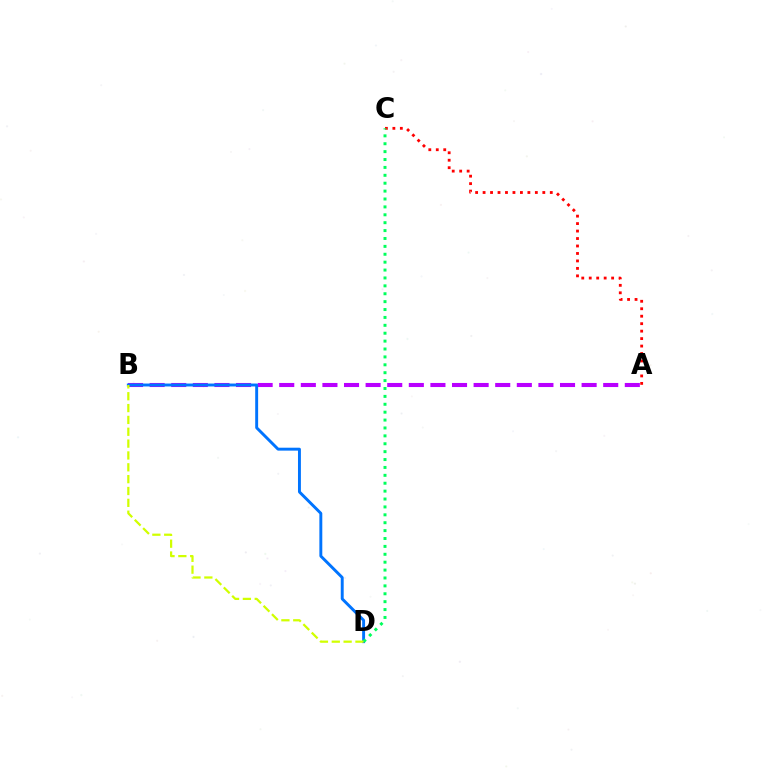{('A', 'B'): [{'color': '#b900ff', 'line_style': 'dashed', 'thickness': 2.93}], ('A', 'C'): [{'color': '#ff0000', 'line_style': 'dotted', 'thickness': 2.03}], ('B', 'D'): [{'color': '#0074ff', 'line_style': 'solid', 'thickness': 2.1}, {'color': '#d1ff00', 'line_style': 'dashed', 'thickness': 1.61}], ('C', 'D'): [{'color': '#00ff5c', 'line_style': 'dotted', 'thickness': 2.15}]}